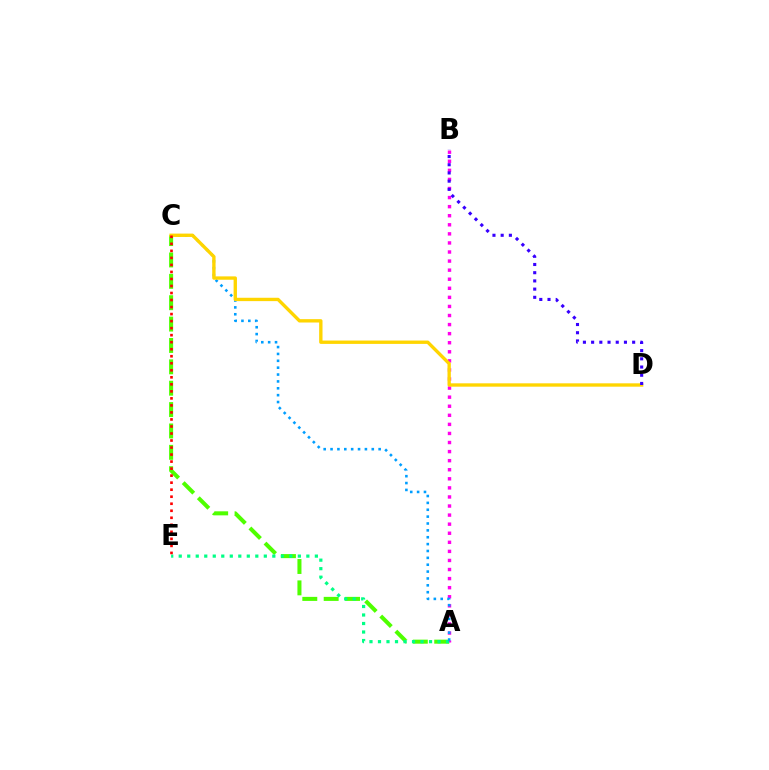{('A', 'C'): [{'color': '#4fff00', 'line_style': 'dashed', 'thickness': 2.9}, {'color': '#009eff', 'line_style': 'dotted', 'thickness': 1.87}], ('A', 'B'): [{'color': '#ff00ed', 'line_style': 'dotted', 'thickness': 2.46}], ('A', 'E'): [{'color': '#00ff86', 'line_style': 'dotted', 'thickness': 2.31}], ('C', 'D'): [{'color': '#ffd500', 'line_style': 'solid', 'thickness': 2.42}], ('C', 'E'): [{'color': '#ff0000', 'line_style': 'dotted', 'thickness': 1.91}], ('B', 'D'): [{'color': '#3700ff', 'line_style': 'dotted', 'thickness': 2.23}]}